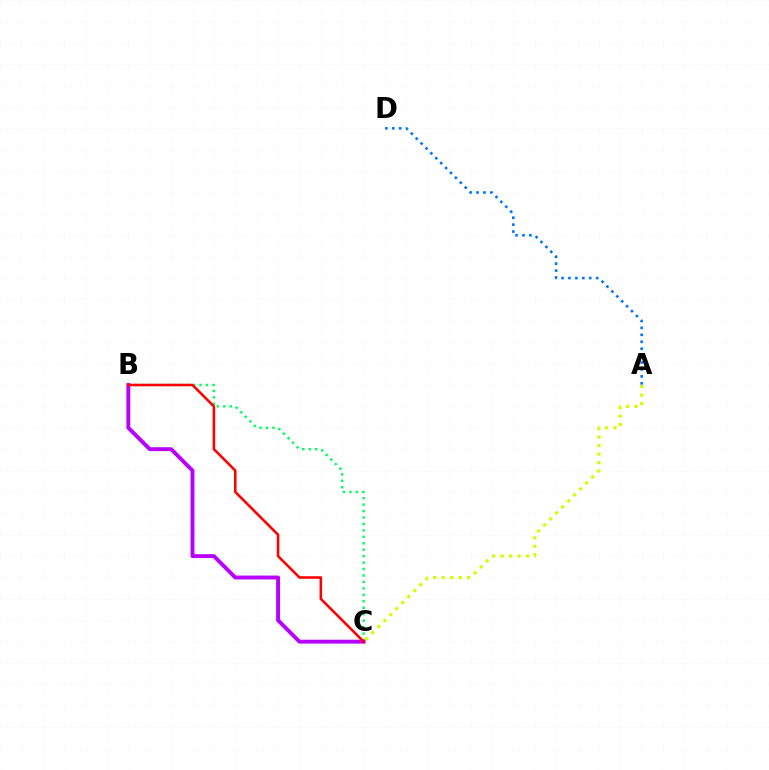{('A', 'C'): [{'color': '#d1ff00', 'line_style': 'dotted', 'thickness': 2.3}], ('B', 'C'): [{'color': '#00ff5c', 'line_style': 'dotted', 'thickness': 1.75}, {'color': '#b900ff', 'line_style': 'solid', 'thickness': 2.8}, {'color': '#ff0000', 'line_style': 'solid', 'thickness': 1.85}], ('A', 'D'): [{'color': '#0074ff', 'line_style': 'dotted', 'thickness': 1.88}]}